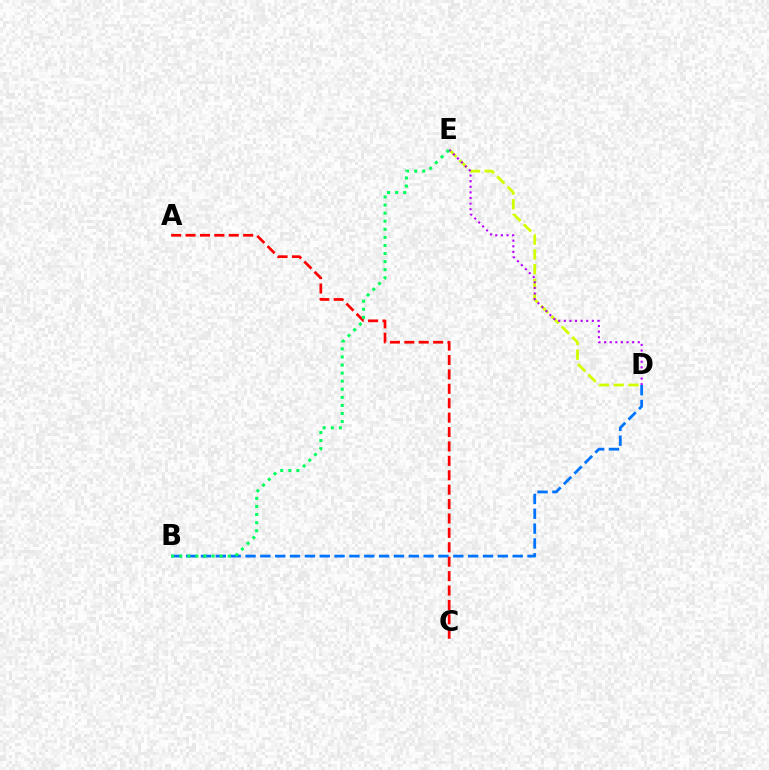{('B', 'D'): [{'color': '#0074ff', 'line_style': 'dashed', 'thickness': 2.02}], ('D', 'E'): [{'color': '#d1ff00', 'line_style': 'dashed', 'thickness': 2.0}, {'color': '#b900ff', 'line_style': 'dotted', 'thickness': 1.52}], ('A', 'C'): [{'color': '#ff0000', 'line_style': 'dashed', 'thickness': 1.96}], ('B', 'E'): [{'color': '#00ff5c', 'line_style': 'dotted', 'thickness': 2.19}]}